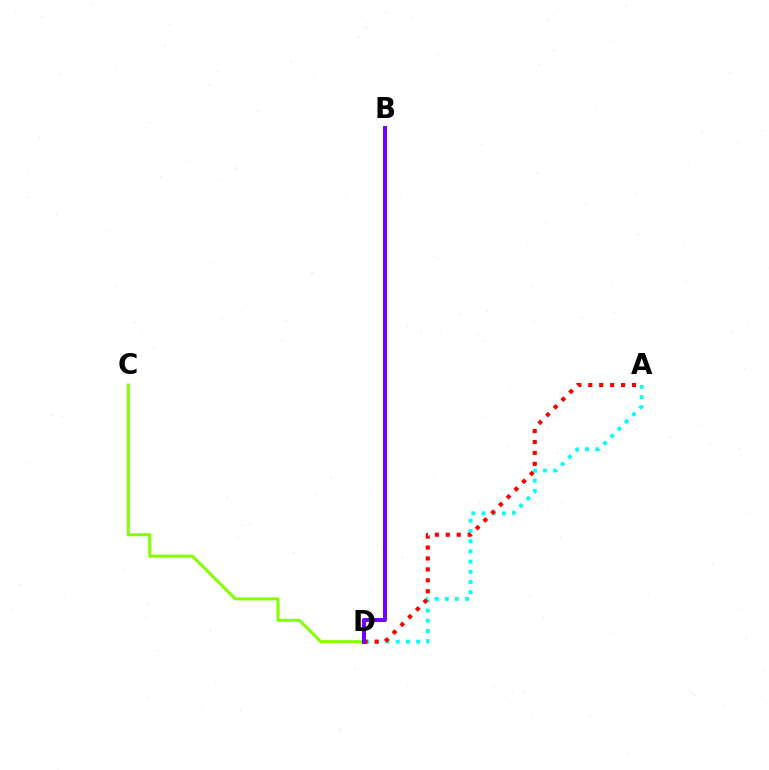{('A', 'D'): [{'color': '#00fff6', 'line_style': 'dotted', 'thickness': 2.77}, {'color': '#ff0000', 'line_style': 'dotted', 'thickness': 2.97}], ('C', 'D'): [{'color': '#84ff00', 'line_style': 'solid', 'thickness': 2.19}], ('B', 'D'): [{'color': '#7200ff', 'line_style': 'solid', 'thickness': 2.86}]}